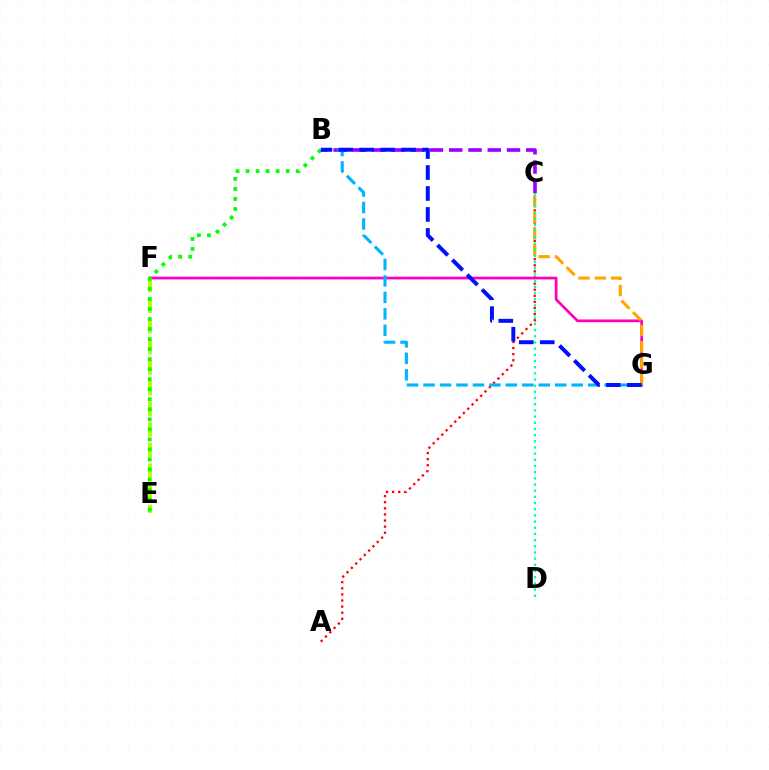{('A', 'C'): [{'color': '#ff0000', 'line_style': 'dotted', 'thickness': 1.66}], ('F', 'G'): [{'color': '#ff00bd', 'line_style': 'solid', 'thickness': 1.97}], ('E', 'F'): [{'color': '#b3ff00', 'line_style': 'dashed', 'thickness': 2.8}], ('B', 'E'): [{'color': '#08ff00', 'line_style': 'dotted', 'thickness': 2.73}], ('C', 'G'): [{'color': '#ffa500', 'line_style': 'dashed', 'thickness': 2.21}], ('C', 'D'): [{'color': '#00ff9d', 'line_style': 'dotted', 'thickness': 1.68}], ('B', 'C'): [{'color': '#9b00ff', 'line_style': 'dashed', 'thickness': 2.62}], ('B', 'G'): [{'color': '#00b5ff', 'line_style': 'dashed', 'thickness': 2.24}, {'color': '#0010ff', 'line_style': 'dashed', 'thickness': 2.85}]}